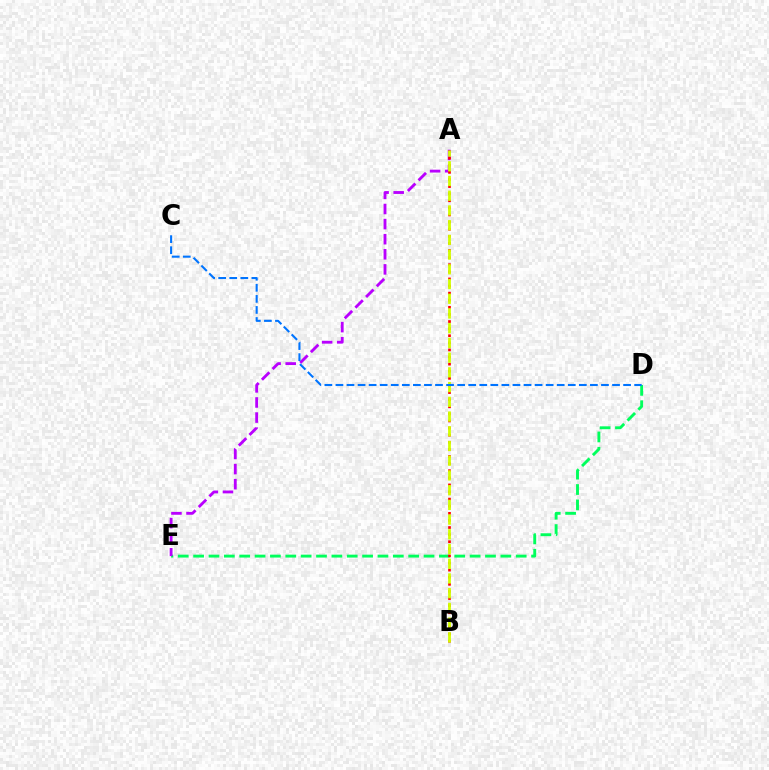{('D', 'E'): [{'color': '#00ff5c', 'line_style': 'dashed', 'thickness': 2.09}], ('A', 'E'): [{'color': '#b900ff', 'line_style': 'dashed', 'thickness': 2.05}], ('A', 'B'): [{'color': '#ff0000', 'line_style': 'dotted', 'thickness': 1.93}, {'color': '#d1ff00', 'line_style': 'dashed', 'thickness': 2.0}], ('C', 'D'): [{'color': '#0074ff', 'line_style': 'dashed', 'thickness': 1.5}]}